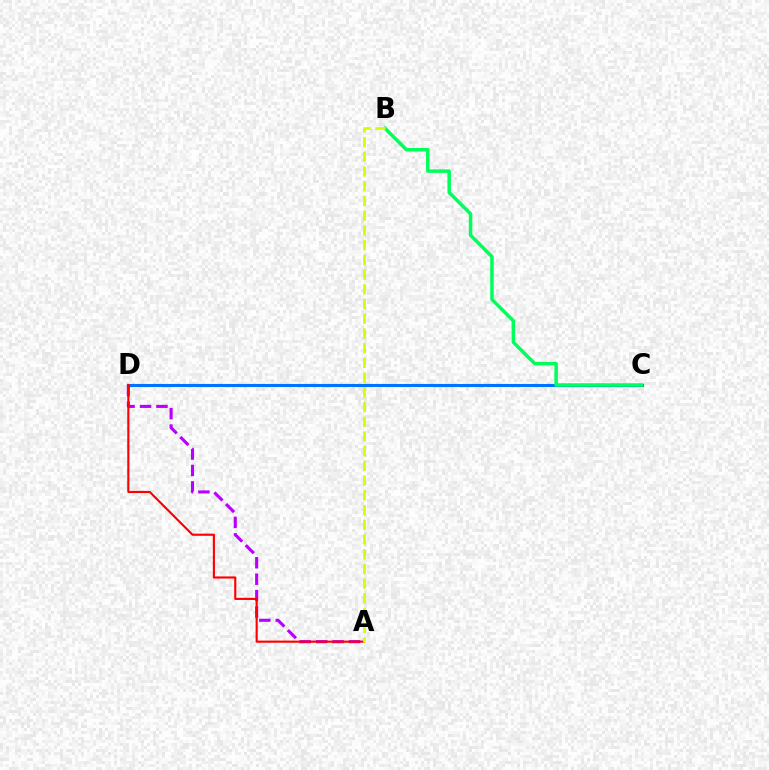{('C', 'D'): [{'color': '#0074ff', 'line_style': 'solid', 'thickness': 2.24}], ('B', 'C'): [{'color': '#00ff5c', 'line_style': 'solid', 'thickness': 2.5}], ('A', 'D'): [{'color': '#b900ff', 'line_style': 'dashed', 'thickness': 2.23}, {'color': '#ff0000', 'line_style': 'solid', 'thickness': 1.54}], ('A', 'B'): [{'color': '#d1ff00', 'line_style': 'dashed', 'thickness': 2.0}]}